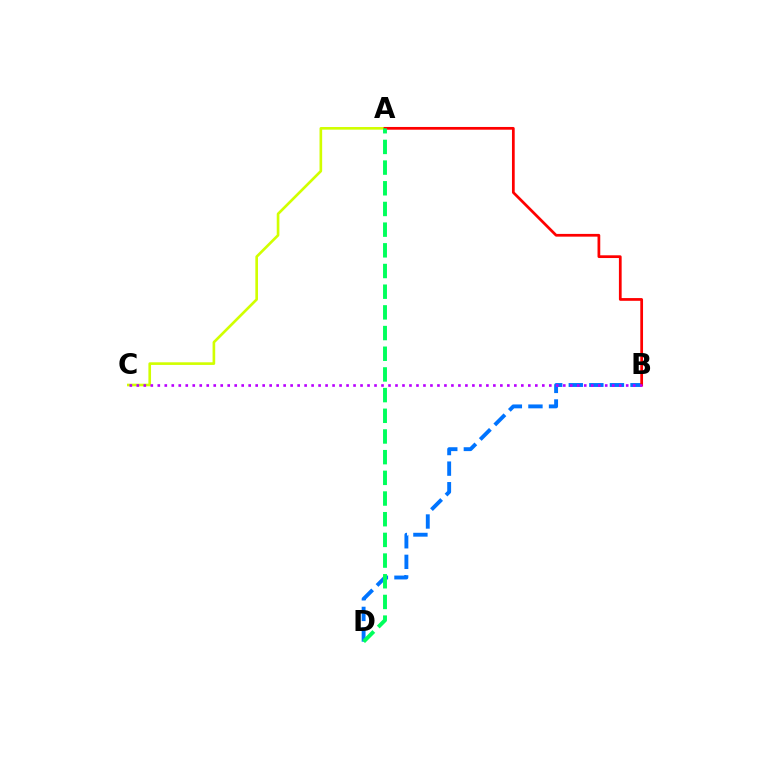{('B', 'D'): [{'color': '#0074ff', 'line_style': 'dashed', 'thickness': 2.8}], ('A', 'C'): [{'color': '#d1ff00', 'line_style': 'solid', 'thickness': 1.9}], ('A', 'B'): [{'color': '#ff0000', 'line_style': 'solid', 'thickness': 1.97}], ('B', 'C'): [{'color': '#b900ff', 'line_style': 'dotted', 'thickness': 1.9}], ('A', 'D'): [{'color': '#00ff5c', 'line_style': 'dashed', 'thickness': 2.81}]}